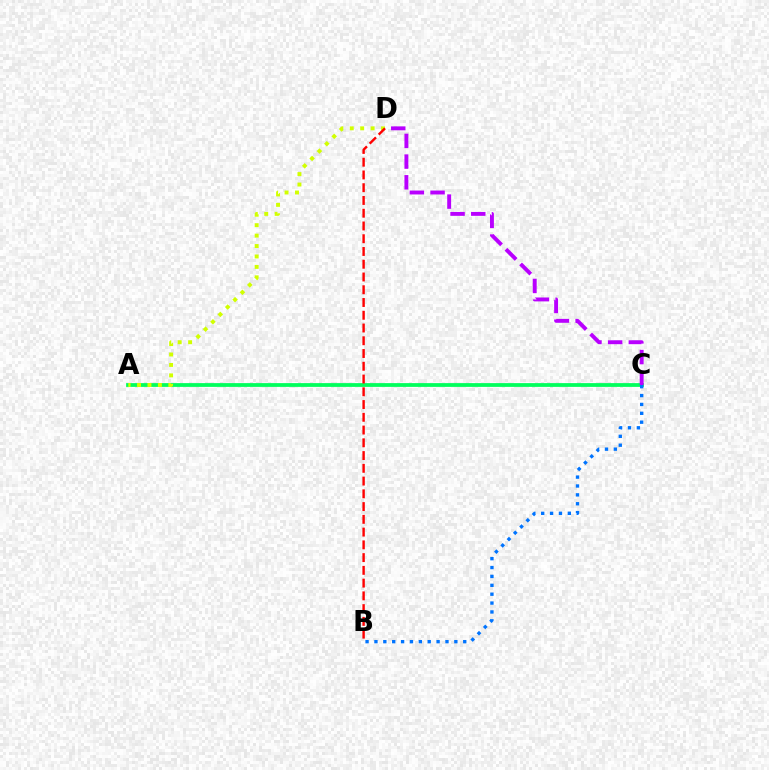{('A', 'C'): [{'color': '#00ff5c', 'line_style': 'solid', 'thickness': 2.71}], ('A', 'D'): [{'color': '#d1ff00', 'line_style': 'dotted', 'thickness': 2.83}], ('C', 'D'): [{'color': '#b900ff', 'line_style': 'dashed', 'thickness': 2.81}], ('B', 'D'): [{'color': '#ff0000', 'line_style': 'dashed', 'thickness': 1.73}], ('B', 'C'): [{'color': '#0074ff', 'line_style': 'dotted', 'thickness': 2.41}]}